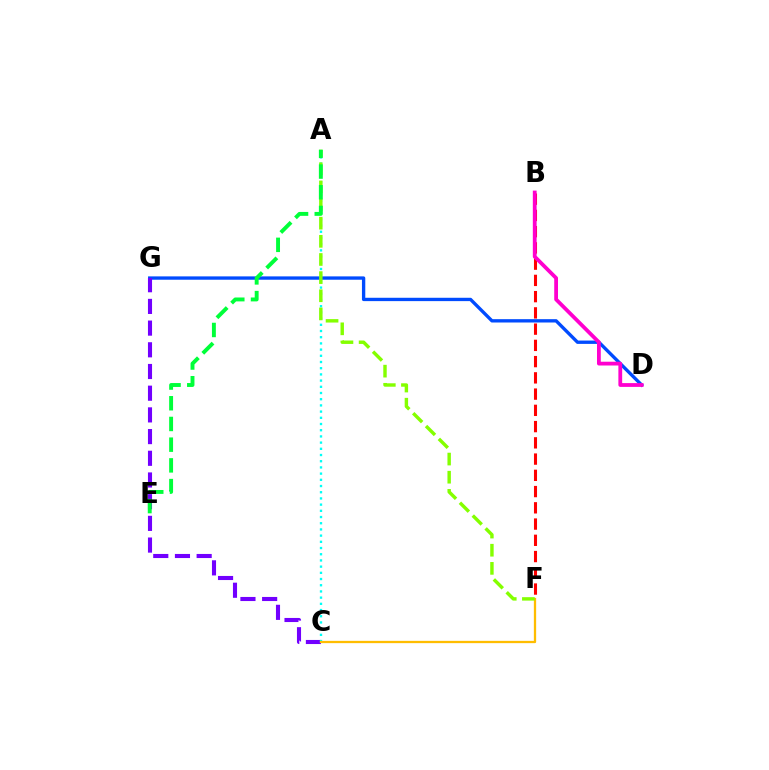{('D', 'G'): [{'color': '#004bff', 'line_style': 'solid', 'thickness': 2.41}], ('C', 'G'): [{'color': '#7200ff', 'line_style': 'dashed', 'thickness': 2.95}], ('B', 'F'): [{'color': '#ff0000', 'line_style': 'dashed', 'thickness': 2.21}], ('A', 'C'): [{'color': '#00fff6', 'line_style': 'dotted', 'thickness': 1.68}], ('C', 'F'): [{'color': '#ffbd00', 'line_style': 'solid', 'thickness': 1.65}], ('A', 'F'): [{'color': '#84ff00', 'line_style': 'dashed', 'thickness': 2.47}], ('B', 'D'): [{'color': '#ff00cf', 'line_style': 'solid', 'thickness': 2.73}], ('A', 'E'): [{'color': '#00ff39', 'line_style': 'dashed', 'thickness': 2.81}]}